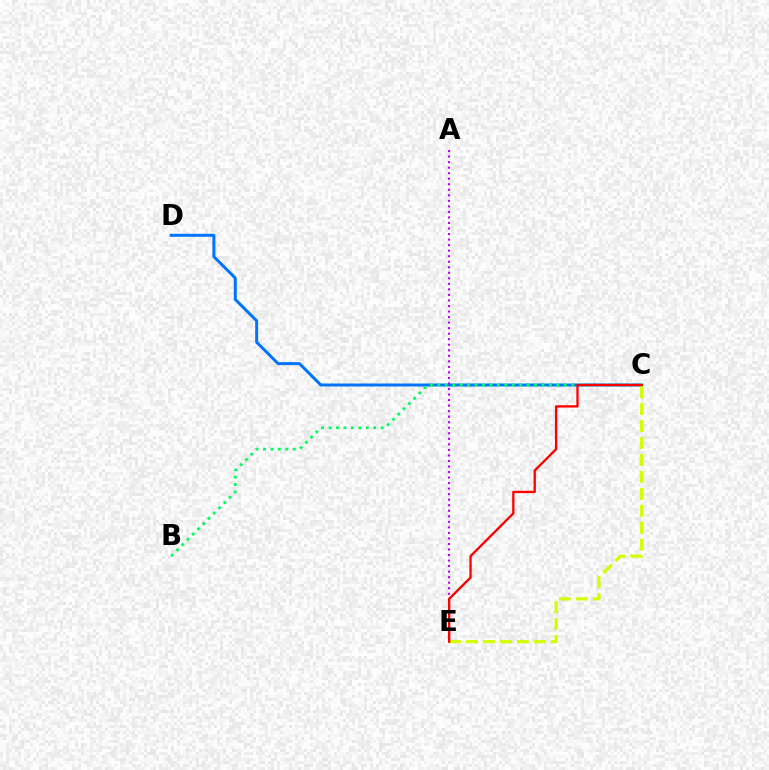{('C', 'D'): [{'color': '#0074ff', 'line_style': 'solid', 'thickness': 2.14}], ('B', 'C'): [{'color': '#00ff5c', 'line_style': 'dotted', 'thickness': 2.02}], ('A', 'E'): [{'color': '#b900ff', 'line_style': 'dotted', 'thickness': 1.5}], ('C', 'E'): [{'color': '#d1ff00', 'line_style': 'dashed', 'thickness': 2.3}, {'color': '#ff0000', 'line_style': 'solid', 'thickness': 1.67}]}